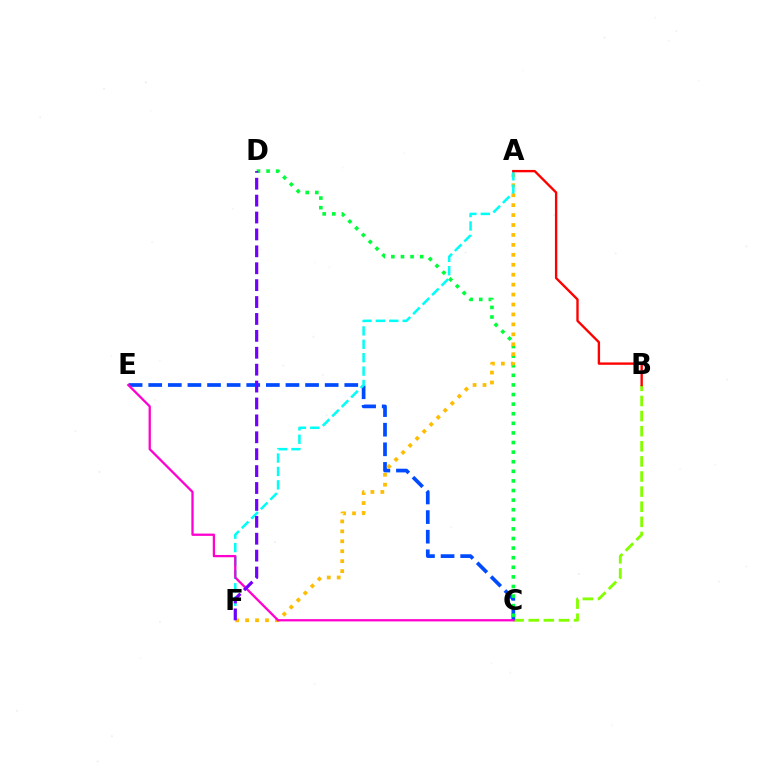{('B', 'C'): [{'color': '#84ff00', 'line_style': 'dashed', 'thickness': 2.05}], ('C', 'E'): [{'color': '#004bff', 'line_style': 'dashed', 'thickness': 2.66}, {'color': '#ff00cf', 'line_style': 'solid', 'thickness': 1.64}], ('C', 'D'): [{'color': '#00ff39', 'line_style': 'dotted', 'thickness': 2.61}], ('A', 'F'): [{'color': '#ffbd00', 'line_style': 'dotted', 'thickness': 2.7}, {'color': '#00fff6', 'line_style': 'dashed', 'thickness': 1.82}], ('A', 'B'): [{'color': '#ff0000', 'line_style': 'solid', 'thickness': 1.7}], ('D', 'F'): [{'color': '#7200ff', 'line_style': 'dashed', 'thickness': 2.3}]}